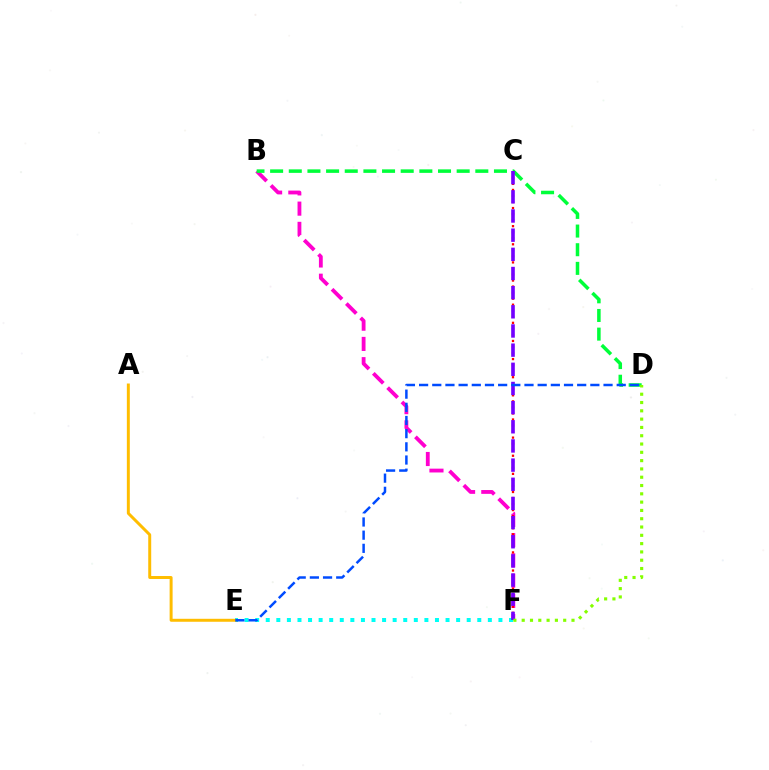{('B', 'F'): [{'color': '#ff00cf', 'line_style': 'dashed', 'thickness': 2.75}], ('E', 'F'): [{'color': '#00fff6', 'line_style': 'dotted', 'thickness': 2.87}], ('B', 'D'): [{'color': '#00ff39', 'line_style': 'dashed', 'thickness': 2.53}], ('C', 'F'): [{'color': '#ff0000', 'line_style': 'dotted', 'thickness': 1.64}, {'color': '#7200ff', 'line_style': 'dashed', 'thickness': 2.6}], ('A', 'E'): [{'color': '#ffbd00', 'line_style': 'solid', 'thickness': 2.14}], ('D', 'F'): [{'color': '#84ff00', 'line_style': 'dotted', 'thickness': 2.25}], ('D', 'E'): [{'color': '#004bff', 'line_style': 'dashed', 'thickness': 1.79}]}